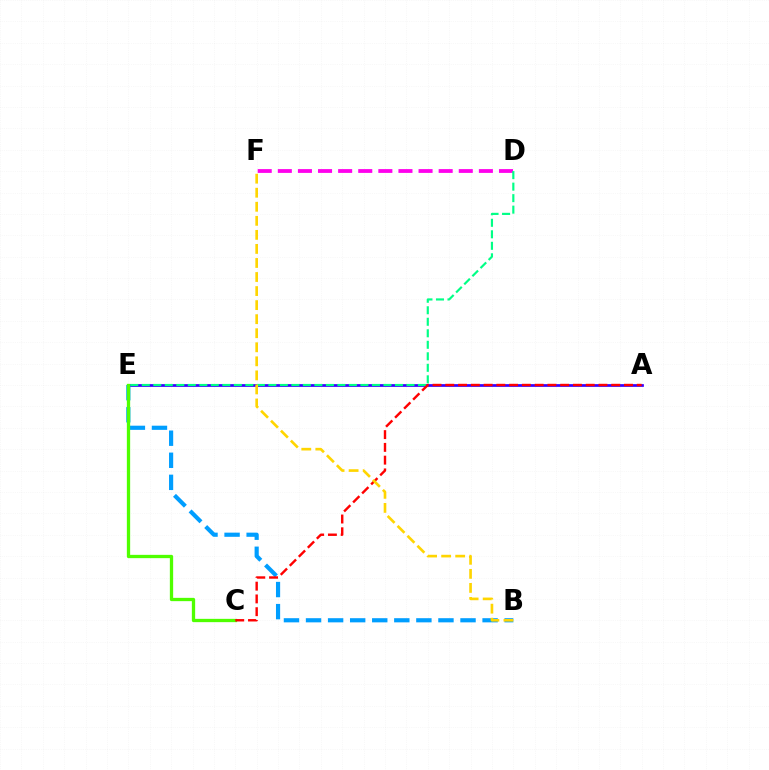{('A', 'E'): [{'color': '#3700ff', 'line_style': 'solid', 'thickness': 1.96}], ('D', 'F'): [{'color': '#ff00ed', 'line_style': 'dashed', 'thickness': 2.73}], ('D', 'E'): [{'color': '#00ff86', 'line_style': 'dashed', 'thickness': 1.56}], ('B', 'E'): [{'color': '#009eff', 'line_style': 'dashed', 'thickness': 3.0}], ('C', 'E'): [{'color': '#4fff00', 'line_style': 'solid', 'thickness': 2.37}], ('A', 'C'): [{'color': '#ff0000', 'line_style': 'dashed', 'thickness': 1.73}], ('B', 'F'): [{'color': '#ffd500', 'line_style': 'dashed', 'thickness': 1.91}]}